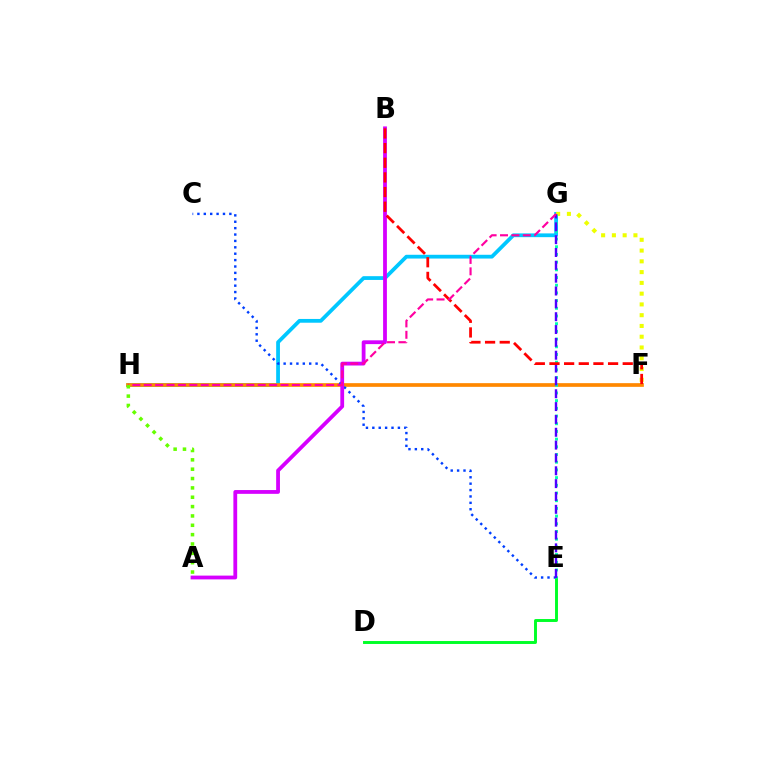{('D', 'E'): [{'color': '#00ff27', 'line_style': 'solid', 'thickness': 2.11}], ('G', 'H'): [{'color': '#00c7ff', 'line_style': 'solid', 'thickness': 2.71}, {'color': '#ff00a0', 'line_style': 'dashed', 'thickness': 1.55}], ('F', 'H'): [{'color': '#ff8800', 'line_style': 'solid', 'thickness': 2.66}], ('C', 'E'): [{'color': '#003fff', 'line_style': 'dotted', 'thickness': 1.74}], ('F', 'G'): [{'color': '#eeff00', 'line_style': 'dotted', 'thickness': 2.93}], ('A', 'B'): [{'color': '#d600ff', 'line_style': 'solid', 'thickness': 2.73}], ('E', 'G'): [{'color': '#00ffaf', 'line_style': 'dotted', 'thickness': 2.09}, {'color': '#4f00ff', 'line_style': 'dashed', 'thickness': 1.74}], ('B', 'F'): [{'color': '#ff0000', 'line_style': 'dashed', 'thickness': 1.99}], ('A', 'H'): [{'color': '#66ff00', 'line_style': 'dotted', 'thickness': 2.54}]}